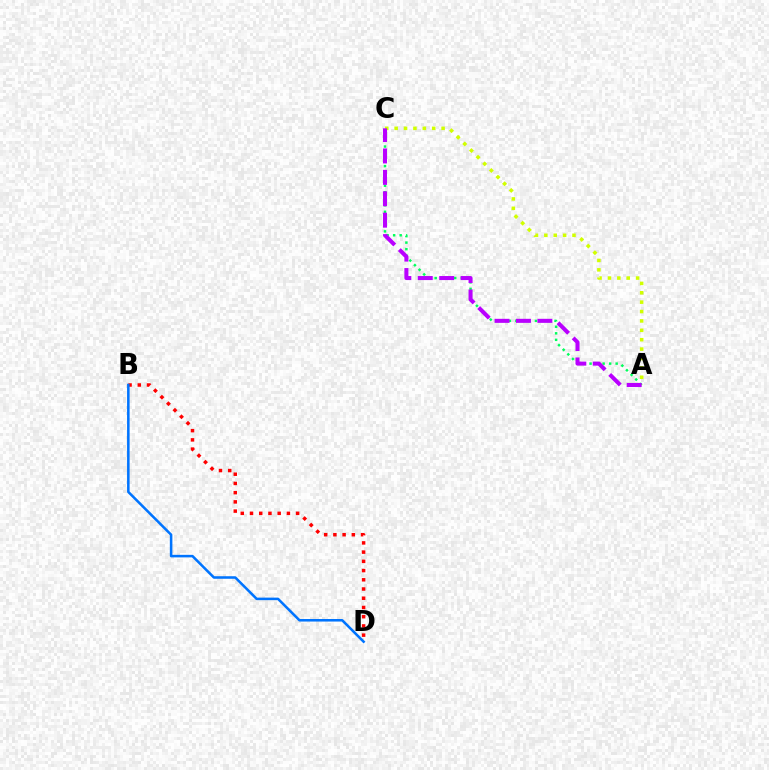{('A', 'C'): [{'color': '#00ff5c', 'line_style': 'dotted', 'thickness': 1.77}, {'color': '#d1ff00', 'line_style': 'dotted', 'thickness': 2.55}, {'color': '#b900ff', 'line_style': 'dashed', 'thickness': 2.91}], ('B', 'D'): [{'color': '#ff0000', 'line_style': 'dotted', 'thickness': 2.51}, {'color': '#0074ff', 'line_style': 'solid', 'thickness': 1.83}]}